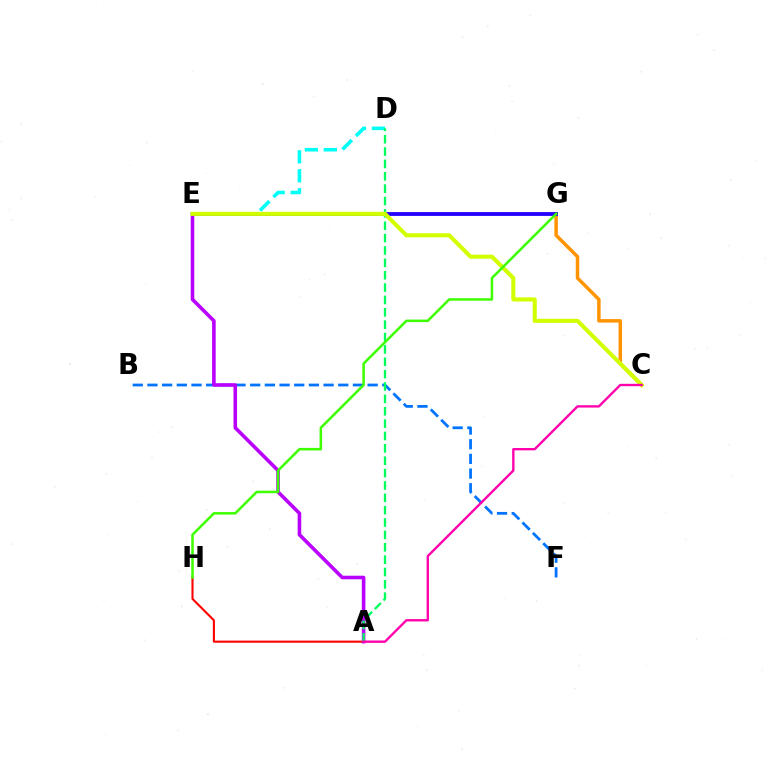{('B', 'F'): [{'color': '#0074ff', 'line_style': 'dashed', 'thickness': 1.99}], ('C', 'G'): [{'color': '#ff9400', 'line_style': 'solid', 'thickness': 2.5}], ('D', 'E'): [{'color': '#00fff6', 'line_style': 'dashed', 'thickness': 2.58}], ('A', 'H'): [{'color': '#ff0000', 'line_style': 'solid', 'thickness': 1.51}], ('E', 'G'): [{'color': '#2500ff', 'line_style': 'solid', 'thickness': 2.76}], ('A', 'E'): [{'color': '#b900ff', 'line_style': 'solid', 'thickness': 2.58}], ('A', 'D'): [{'color': '#00ff5c', 'line_style': 'dashed', 'thickness': 1.68}], ('C', 'E'): [{'color': '#d1ff00', 'line_style': 'solid', 'thickness': 2.95}], ('G', 'H'): [{'color': '#3dff00', 'line_style': 'solid', 'thickness': 1.81}], ('A', 'C'): [{'color': '#ff00ac', 'line_style': 'solid', 'thickness': 1.69}]}